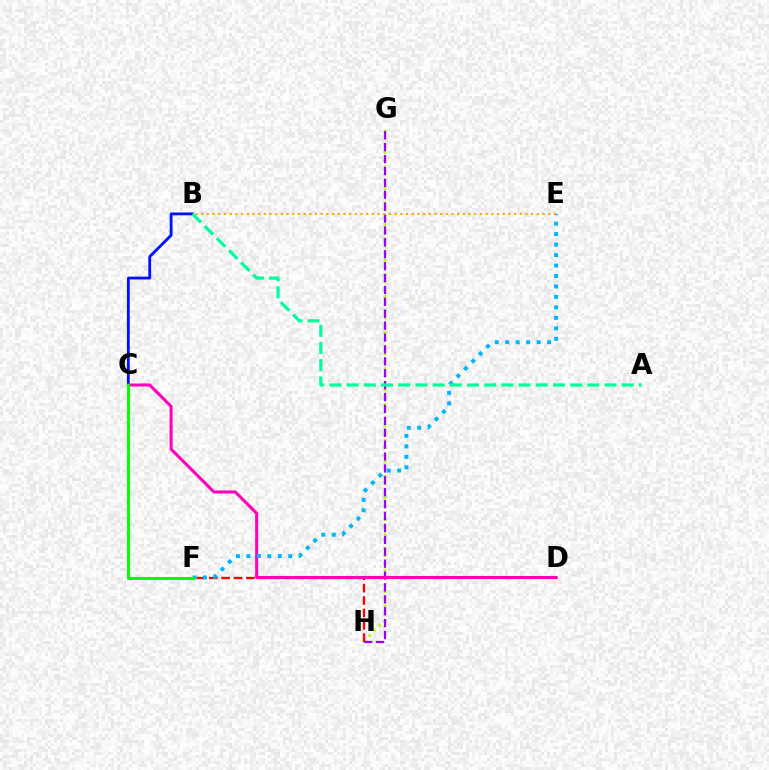{('G', 'H'): [{'color': '#b3ff00', 'line_style': 'dotted', 'thickness': 1.96}, {'color': '#9b00ff', 'line_style': 'dashed', 'thickness': 1.62}], ('B', 'C'): [{'color': '#0010ff', 'line_style': 'solid', 'thickness': 2.03}], ('F', 'H'): [{'color': '#ff0000', 'line_style': 'dashed', 'thickness': 1.68}], ('C', 'D'): [{'color': '#ff00bd', 'line_style': 'solid', 'thickness': 2.2}], ('E', 'F'): [{'color': '#00b5ff', 'line_style': 'dotted', 'thickness': 2.84}], ('A', 'B'): [{'color': '#00ff9d', 'line_style': 'dashed', 'thickness': 2.34}], ('C', 'F'): [{'color': '#08ff00', 'line_style': 'solid', 'thickness': 2.23}], ('B', 'E'): [{'color': '#ffa500', 'line_style': 'dotted', 'thickness': 1.55}]}